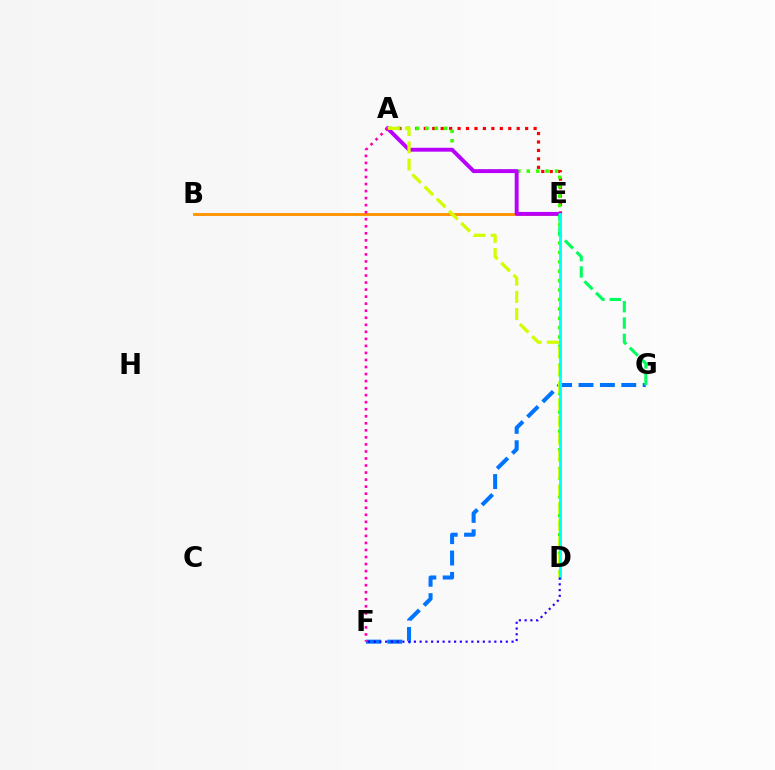{('B', 'E'): [{'color': '#ff9400', 'line_style': 'solid', 'thickness': 2.07}], ('A', 'E'): [{'color': '#ff0000', 'line_style': 'dotted', 'thickness': 2.29}, {'color': '#b900ff', 'line_style': 'solid', 'thickness': 2.82}], ('A', 'D'): [{'color': '#3dff00', 'line_style': 'dotted', 'thickness': 2.55}, {'color': '#d1ff00', 'line_style': 'dashed', 'thickness': 2.34}], ('F', 'G'): [{'color': '#0074ff', 'line_style': 'dashed', 'thickness': 2.91}], ('E', 'G'): [{'color': '#00ff5c', 'line_style': 'dashed', 'thickness': 2.22}], ('D', 'E'): [{'color': '#00fff6', 'line_style': 'solid', 'thickness': 2.03}], ('D', 'F'): [{'color': '#2500ff', 'line_style': 'dotted', 'thickness': 1.56}], ('A', 'F'): [{'color': '#ff00ac', 'line_style': 'dotted', 'thickness': 1.91}]}